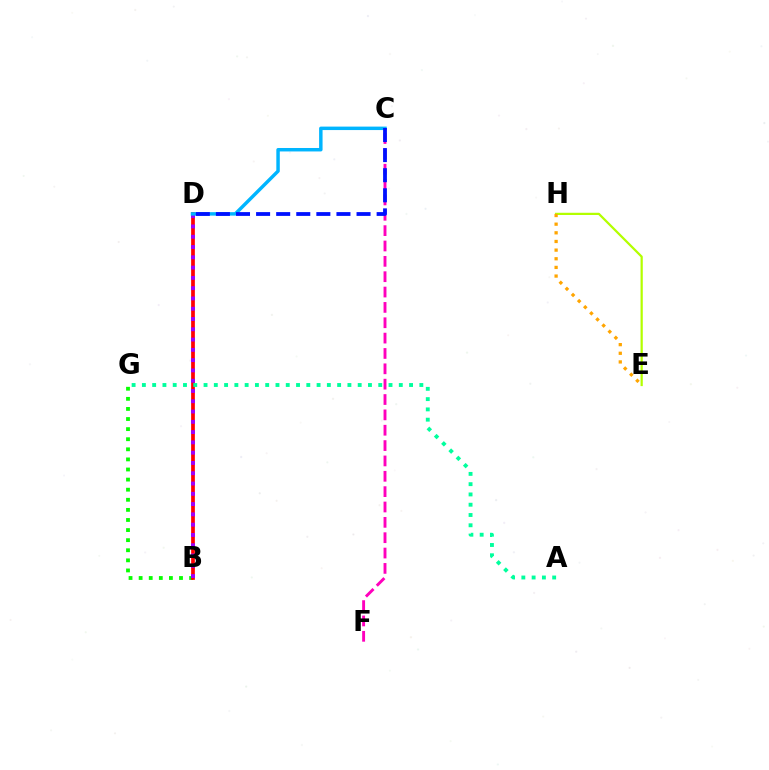{('B', 'G'): [{'color': '#08ff00', 'line_style': 'dotted', 'thickness': 2.74}], ('B', 'D'): [{'color': '#ff0000', 'line_style': 'solid', 'thickness': 2.68}, {'color': '#9b00ff', 'line_style': 'dotted', 'thickness': 2.79}], ('E', 'H'): [{'color': '#b3ff00', 'line_style': 'solid', 'thickness': 1.61}, {'color': '#ffa500', 'line_style': 'dotted', 'thickness': 2.35}], ('A', 'G'): [{'color': '#00ff9d', 'line_style': 'dotted', 'thickness': 2.79}], ('C', 'F'): [{'color': '#ff00bd', 'line_style': 'dashed', 'thickness': 2.09}], ('C', 'D'): [{'color': '#00b5ff', 'line_style': 'solid', 'thickness': 2.49}, {'color': '#0010ff', 'line_style': 'dashed', 'thickness': 2.73}]}